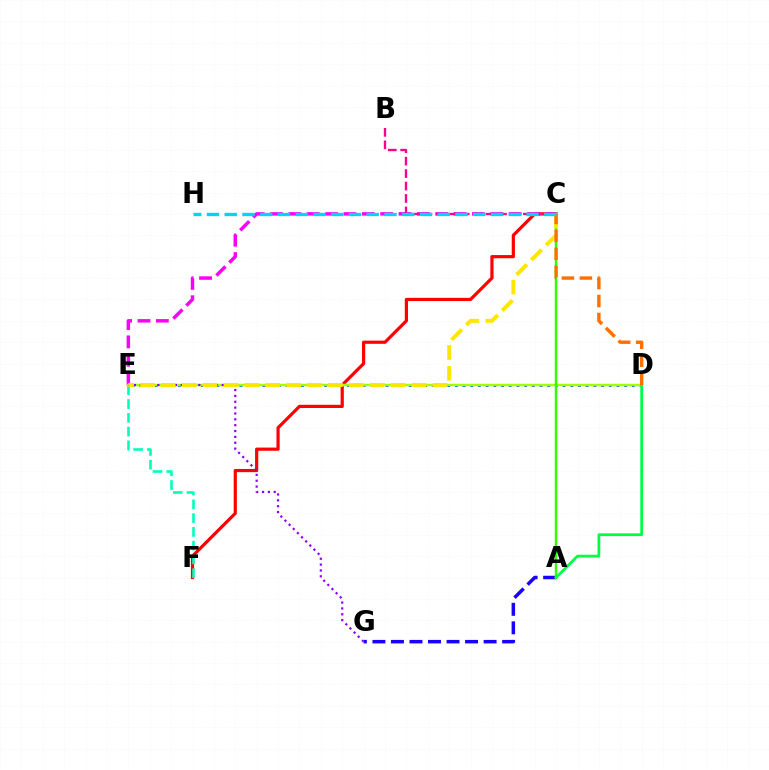{('C', 'F'): [{'color': '#ff0000', 'line_style': 'solid', 'thickness': 2.3}], ('D', 'E'): [{'color': '#005dff', 'line_style': 'dotted', 'thickness': 2.09}, {'color': '#a2ff00', 'line_style': 'solid', 'thickness': 1.77}], ('C', 'E'): [{'color': '#fa00f9', 'line_style': 'dashed', 'thickness': 2.49}, {'color': '#ffe600', 'line_style': 'dashed', 'thickness': 2.84}], ('A', 'G'): [{'color': '#1900ff', 'line_style': 'dashed', 'thickness': 2.52}], ('B', 'C'): [{'color': '#ff0088', 'line_style': 'dashed', 'thickness': 1.69}], ('A', 'C'): [{'color': '#31ff00', 'line_style': 'solid', 'thickness': 1.76}], ('E', 'F'): [{'color': '#00ffbb', 'line_style': 'dashed', 'thickness': 1.87}], ('E', 'G'): [{'color': '#8a00ff', 'line_style': 'dotted', 'thickness': 1.59}], ('A', 'D'): [{'color': '#00ff45', 'line_style': 'solid', 'thickness': 1.99}], ('C', 'D'): [{'color': '#ff7000', 'line_style': 'dashed', 'thickness': 2.44}], ('C', 'H'): [{'color': '#00d3ff', 'line_style': 'dashed', 'thickness': 2.41}]}